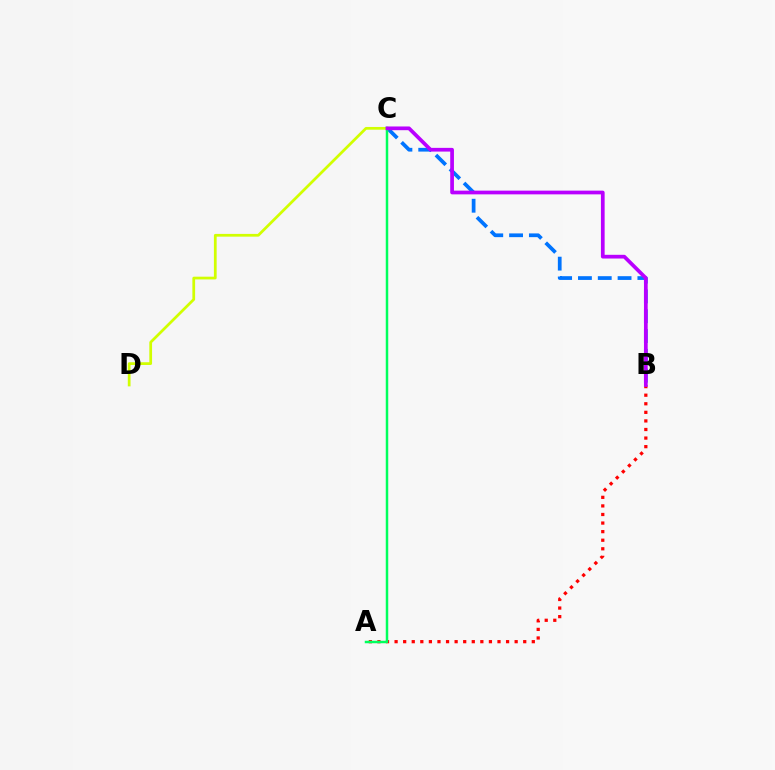{('C', 'D'): [{'color': '#d1ff00', 'line_style': 'solid', 'thickness': 1.97}], ('A', 'B'): [{'color': '#ff0000', 'line_style': 'dotted', 'thickness': 2.33}], ('B', 'C'): [{'color': '#0074ff', 'line_style': 'dashed', 'thickness': 2.69}, {'color': '#b900ff', 'line_style': 'solid', 'thickness': 2.68}], ('A', 'C'): [{'color': '#00ff5c', 'line_style': 'solid', 'thickness': 1.79}]}